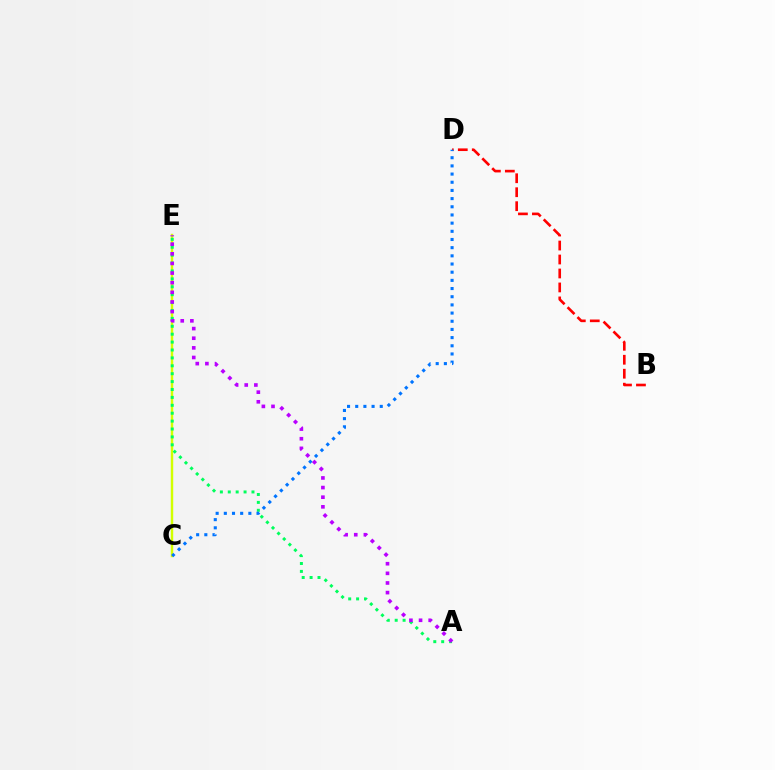{('B', 'D'): [{'color': '#ff0000', 'line_style': 'dashed', 'thickness': 1.9}], ('C', 'E'): [{'color': '#d1ff00', 'line_style': 'solid', 'thickness': 1.75}], ('A', 'E'): [{'color': '#00ff5c', 'line_style': 'dotted', 'thickness': 2.15}, {'color': '#b900ff', 'line_style': 'dotted', 'thickness': 2.62}], ('C', 'D'): [{'color': '#0074ff', 'line_style': 'dotted', 'thickness': 2.22}]}